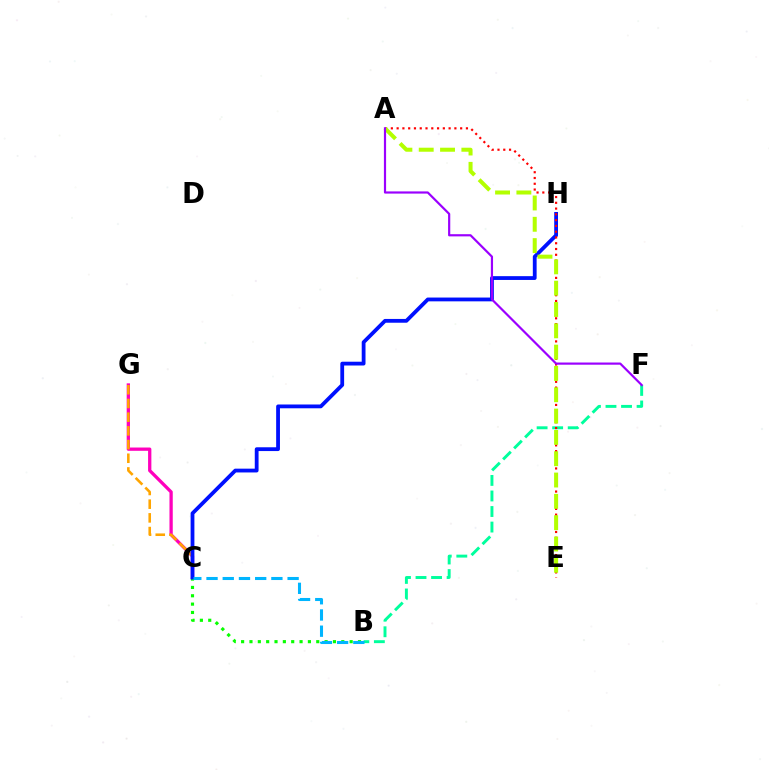{('C', 'G'): [{'color': '#ff00bd', 'line_style': 'solid', 'thickness': 2.37}, {'color': '#ffa500', 'line_style': 'dashed', 'thickness': 1.86}], ('B', 'C'): [{'color': '#08ff00', 'line_style': 'dotted', 'thickness': 2.27}, {'color': '#00b5ff', 'line_style': 'dashed', 'thickness': 2.2}], ('C', 'H'): [{'color': '#0010ff', 'line_style': 'solid', 'thickness': 2.73}], ('B', 'F'): [{'color': '#00ff9d', 'line_style': 'dashed', 'thickness': 2.11}], ('A', 'E'): [{'color': '#ff0000', 'line_style': 'dotted', 'thickness': 1.57}, {'color': '#b3ff00', 'line_style': 'dashed', 'thickness': 2.9}], ('A', 'F'): [{'color': '#9b00ff', 'line_style': 'solid', 'thickness': 1.57}]}